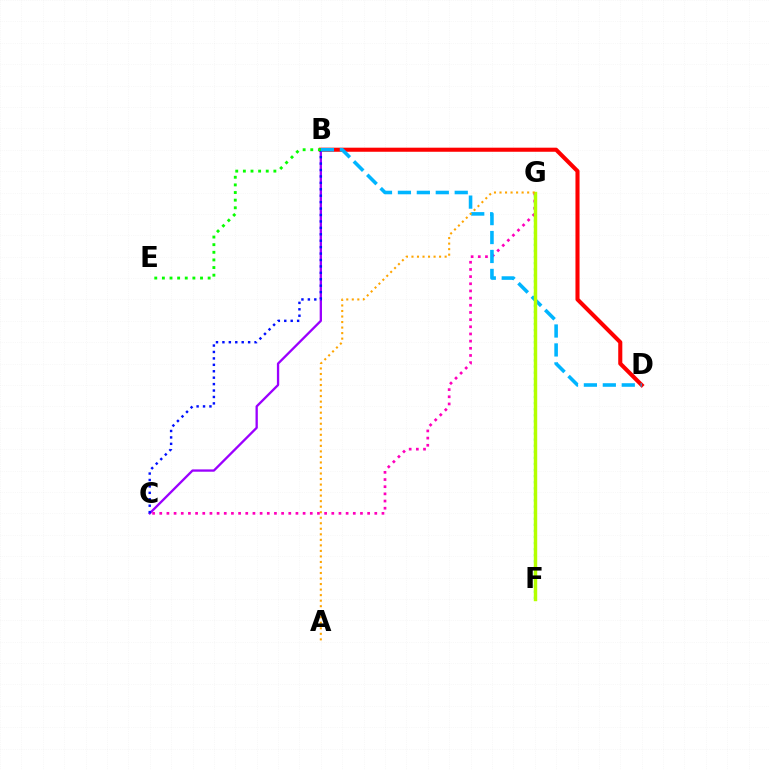{('B', 'D'): [{'color': '#ff0000', 'line_style': 'solid', 'thickness': 2.94}, {'color': '#00b5ff', 'line_style': 'dashed', 'thickness': 2.57}], ('B', 'C'): [{'color': '#9b00ff', 'line_style': 'solid', 'thickness': 1.67}, {'color': '#0010ff', 'line_style': 'dotted', 'thickness': 1.75}], ('C', 'G'): [{'color': '#ff00bd', 'line_style': 'dotted', 'thickness': 1.95}], ('F', 'G'): [{'color': '#00ff9d', 'line_style': 'dotted', 'thickness': 1.65}, {'color': '#b3ff00', 'line_style': 'solid', 'thickness': 2.47}], ('A', 'G'): [{'color': '#ffa500', 'line_style': 'dotted', 'thickness': 1.5}], ('B', 'E'): [{'color': '#08ff00', 'line_style': 'dotted', 'thickness': 2.07}]}